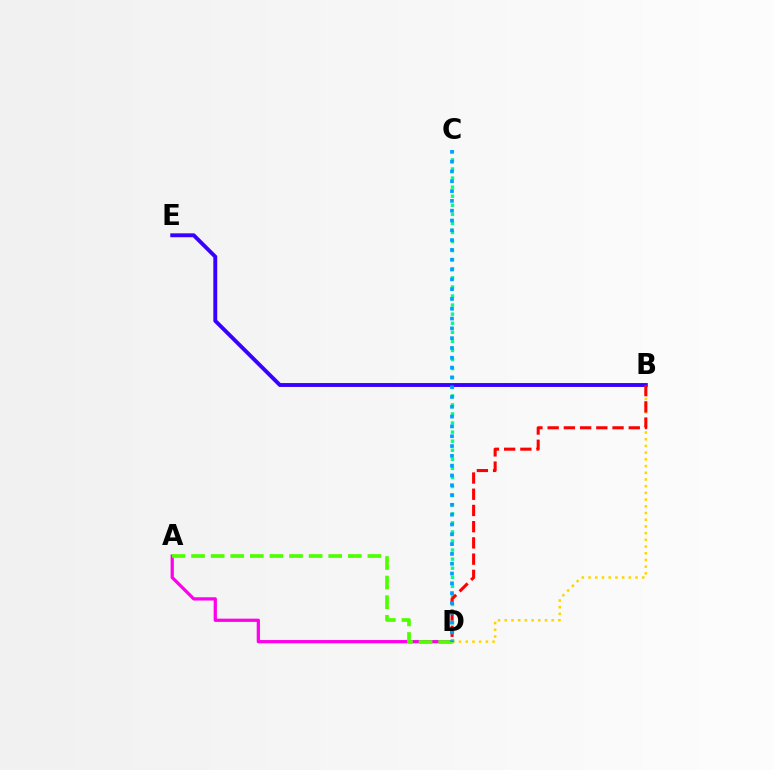{('A', 'D'): [{'color': '#ff00ed', 'line_style': 'solid', 'thickness': 2.34}, {'color': '#4fff00', 'line_style': 'dashed', 'thickness': 2.66}], ('B', 'D'): [{'color': '#ffd500', 'line_style': 'dotted', 'thickness': 1.82}, {'color': '#ff0000', 'line_style': 'dashed', 'thickness': 2.2}], ('C', 'D'): [{'color': '#00ff86', 'line_style': 'dotted', 'thickness': 2.47}, {'color': '#009eff', 'line_style': 'dotted', 'thickness': 2.66}], ('B', 'E'): [{'color': '#3700ff', 'line_style': 'solid', 'thickness': 2.79}]}